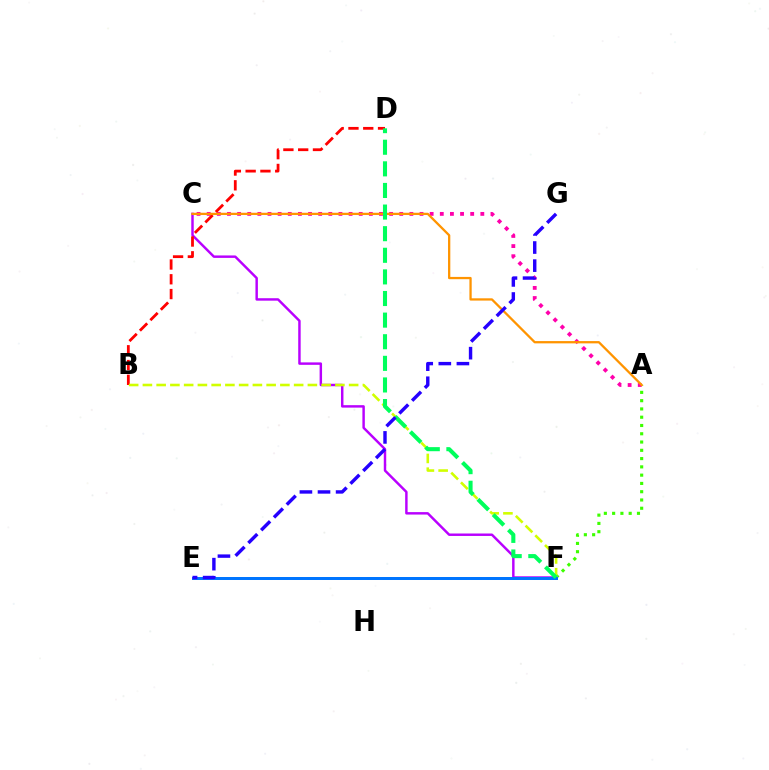{('A', 'F'): [{'color': '#3dff00', 'line_style': 'dotted', 'thickness': 2.25}], ('A', 'C'): [{'color': '#ff00ac', 'line_style': 'dotted', 'thickness': 2.75}, {'color': '#ff9400', 'line_style': 'solid', 'thickness': 1.64}], ('E', 'F'): [{'color': '#00fff6', 'line_style': 'dashed', 'thickness': 2.03}, {'color': '#0074ff', 'line_style': 'solid', 'thickness': 2.14}], ('C', 'F'): [{'color': '#b900ff', 'line_style': 'solid', 'thickness': 1.76}], ('B', 'D'): [{'color': '#ff0000', 'line_style': 'dashed', 'thickness': 2.01}], ('B', 'F'): [{'color': '#d1ff00', 'line_style': 'dashed', 'thickness': 1.87}], ('D', 'F'): [{'color': '#00ff5c', 'line_style': 'dashed', 'thickness': 2.94}], ('E', 'G'): [{'color': '#2500ff', 'line_style': 'dashed', 'thickness': 2.46}]}